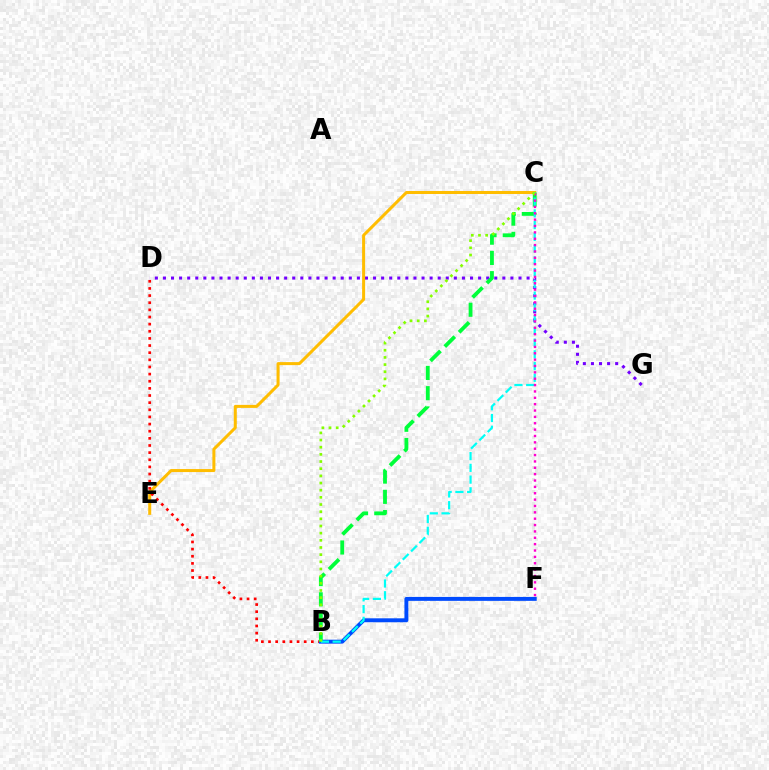{('D', 'G'): [{'color': '#7200ff', 'line_style': 'dotted', 'thickness': 2.2}], ('C', 'E'): [{'color': '#ffbd00', 'line_style': 'solid', 'thickness': 2.17}], ('B', 'D'): [{'color': '#ff0000', 'line_style': 'dotted', 'thickness': 1.94}], ('B', 'F'): [{'color': '#004bff', 'line_style': 'solid', 'thickness': 2.83}], ('B', 'C'): [{'color': '#00ff39', 'line_style': 'dashed', 'thickness': 2.75}, {'color': '#00fff6', 'line_style': 'dashed', 'thickness': 1.6}, {'color': '#84ff00', 'line_style': 'dotted', 'thickness': 1.95}], ('C', 'F'): [{'color': '#ff00cf', 'line_style': 'dotted', 'thickness': 1.73}]}